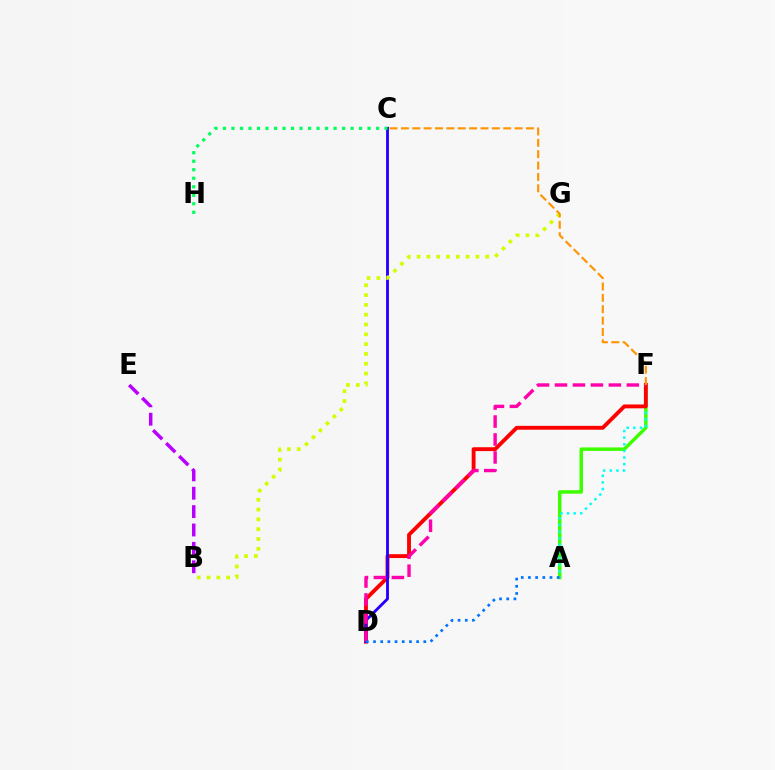{('A', 'F'): [{'color': '#3dff00', 'line_style': 'solid', 'thickness': 2.52}, {'color': '#00fff6', 'line_style': 'dotted', 'thickness': 1.8}], ('D', 'F'): [{'color': '#ff0000', 'line_style': 'solid', 'thickness': 2.78}, {'color': '#ff00ac', 'line_style': 'dashed', 'thickness': 2.44}], ('C', 'D'): [{'color': '#2500ff', 'line_style': 'solid', 'thickness': 2.06}], ('B', 'G'): [{'color': '#d1ff00', 'line_style': 'dotted', 'thickness': 2.66}], ('C', 'H'): [{'color': '#00ff5c', 'line_style': 'dotted', 'thickness': 2.31}], ('B', 'E'): [{'color': '#b900ff', 'line_style': 'dashed', 'thickness': 2.5}], ('C', 'F'): [{'color': '#ff9400', 'line_style': 'dashed', 'thickness': 1.54}], ('A', 'D'): [{'color': '#0074ff', 'line_style': 'dotted', 'thickness': 1.95}]}